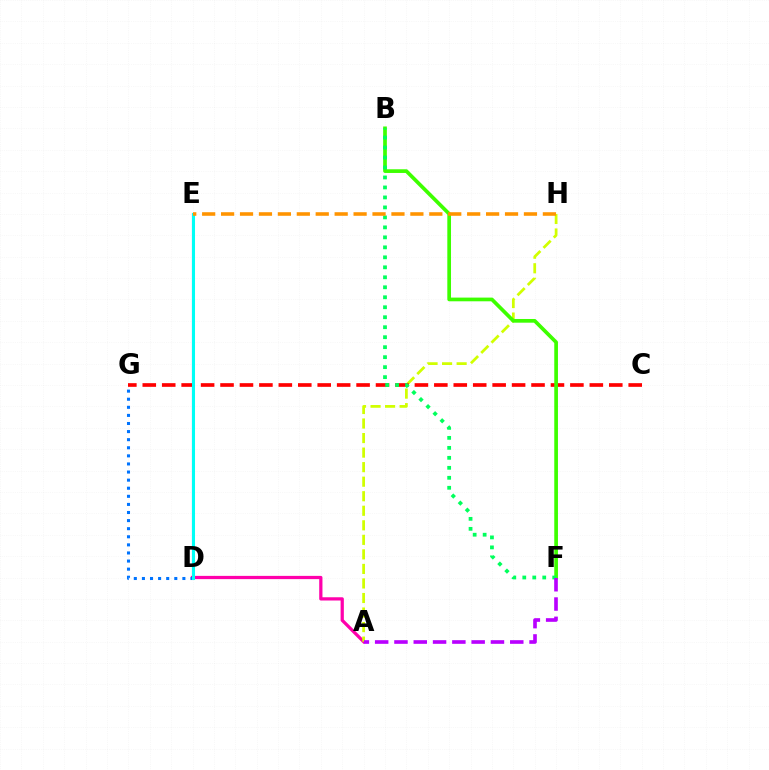{('D', 'E'): [{'color': '#2500ff', 'line_style': 'solid', 'thickness': 1.5}, {'color': '#00fff6', 'line_style': 'solid', 'thickness': 2.19}], ('A', 'D'): [{'color': '#ff00ac', 'line_style': 'solid', 'thickness': 2.33}], ('A', 'H'): [{'color': '#d1ff00', 'line_style': 'dashed', 'thickness': 1.98}], ('C', 'G'): [{'color': '#ff0000', 'line_style': 'dashed', 'thickness': 2.64}], ('D', 'G'): [{'color': '#0074ff', 'line_style': 'dotted', 'thickness': 2.2}], ('B', 'F'): [{'color': '#3dff00', 'line_style': 'solid', 'thickness': 2.66}, {'color': '#00ff5c', 'line_style': 'dotted', 'thickness': 2.71}], ('E', 'H'): [{'color': '#ff9400', 'line_style': 'dashed', 'thickness': 2.57}], ('A', 'F'): [{'color': '#b900ff', 'line_style': 'dashed', 'thickness': 2.62}]}